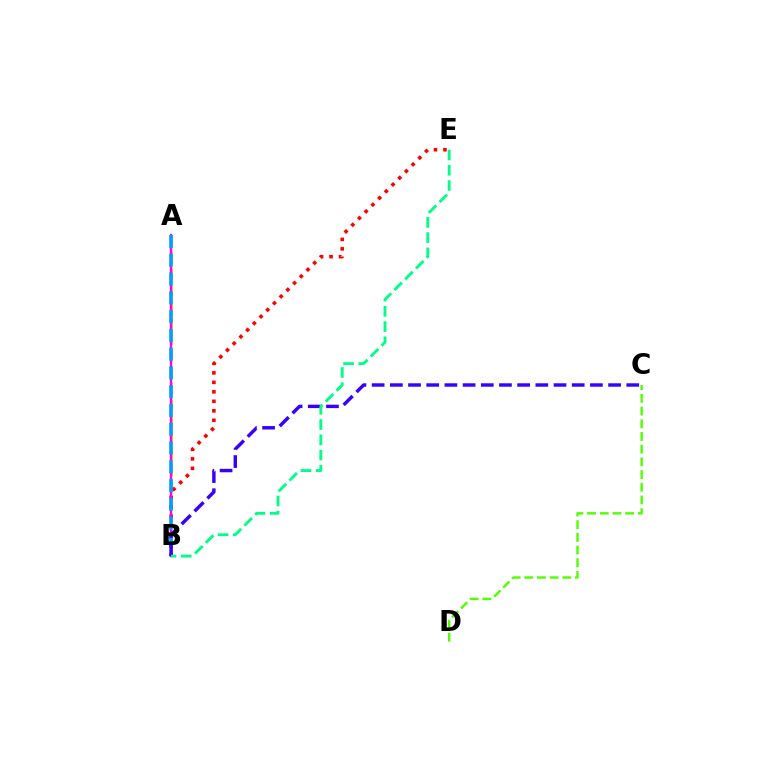{('A', 'B'): [{'color': '#ffd500', 'line_style': 'dashed', 'thickness': 2.22}, {'color': '#ff00ed', 'line_style': 'solid', 'thickness': 1.71}, {'color': '#009eff', 'line_style': 'dashed', 'thickness': 2.55}], ('B', 'E'): [{'color': '#ff0000', 'line_style': 'dotted', 'thickness': 2.58}, {'color': '#00ff86', 'line_style': 'dashed', 'thickness': 2.07}], ('B', 'C'): [{'color': '#3700ff', 'line_style': 'dashed', 'thickness': 2.47}], ('C', 'D'): [{'color': '#4fff00', 'line_style': 'dashed', 'thickness': 1.72}]}